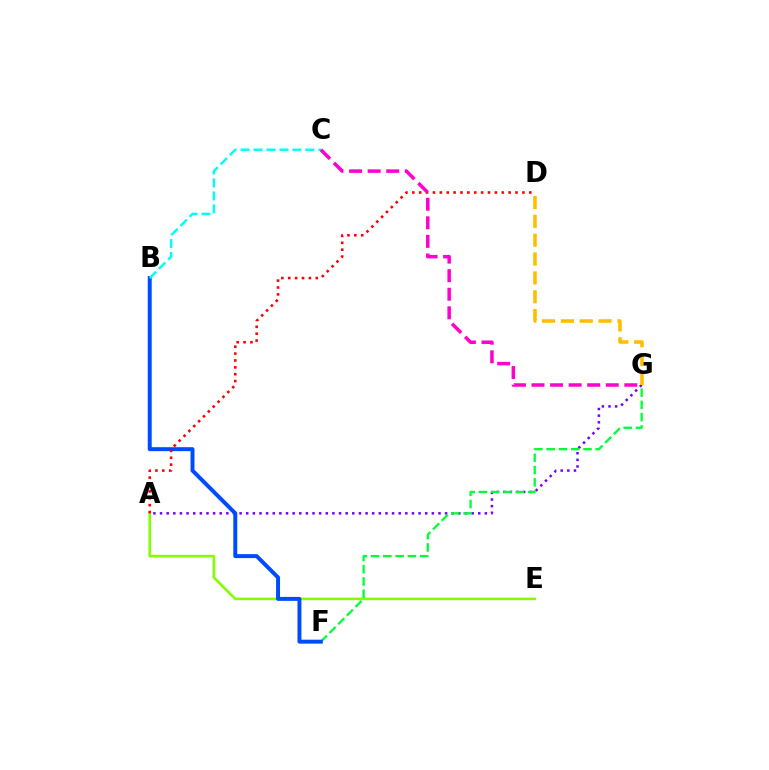{('A', 'G'): [{'color': '#7200ff', 'line_style': 'dotted', 'thickness': 1.8}], ('A', 'E'): [{'color': '#84ff00', 'line_style': 'solid', 'thickness': 1.87}], ('D', 'G'): [{'color': '#ffbd00', 'line_style': 'dashed', 'thickness': 2.56}], ('F', 'G'): [{'color': '#00ff39', 'line_style': 'dashed', 'thickness': 1.67}], ('B', 'F'): [{'color': '#004bff', 'line_style': 'solid', 'thickness': 2.85}], ('B', 'C'): [{'color': '#00fff6', 'line_style': 'dashed', 'thickness': 1.76}], ('A', 'D'): [{'color': '#ff0000', 'line_style': 'dotted', 'thickness': 1.87}], ('C', 'G'): [{'color': '#ff00cf', 'line_style': 'dashed', 'thickness': 2.52}]}